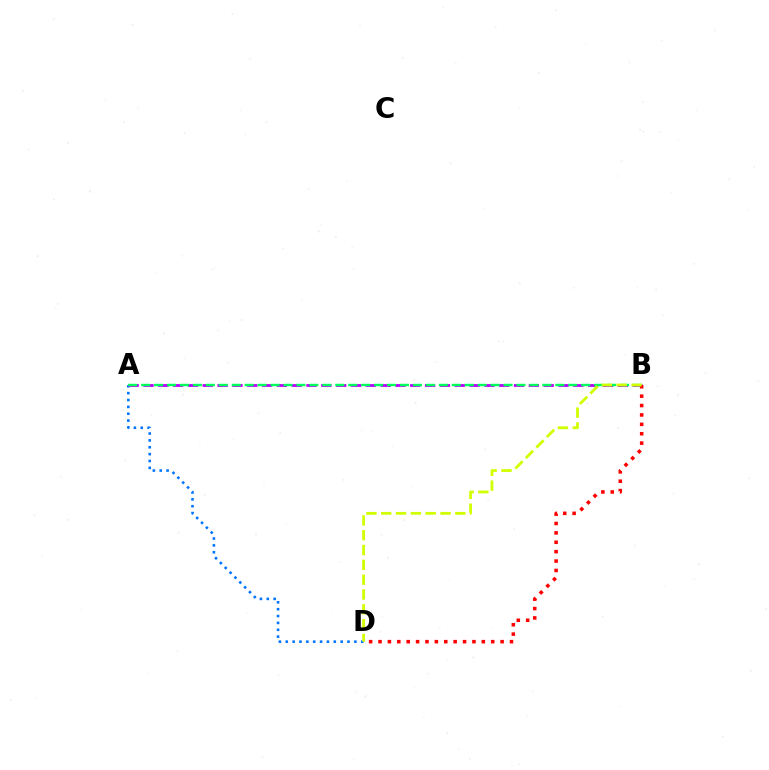{('A', 'D'): [{'color': '#0074ff', 'line_style': 'dotted', 'thickness': 1.86}], ('A', 'B'): [{'color': '#b900ff', 'line_style': 'dashed', 'thickness': 2.01}, {'color': '#00ff5c', 'line_style': 'dashed', 'thickness': 1.76}], ('B', 'D'): [{'color': '#ff0000', 'line_style': 'dotted', 'thickness': 2.55}, {'color': '#d1ff00', 'line_style': 'dashed', 'thickness': 2.01}]}